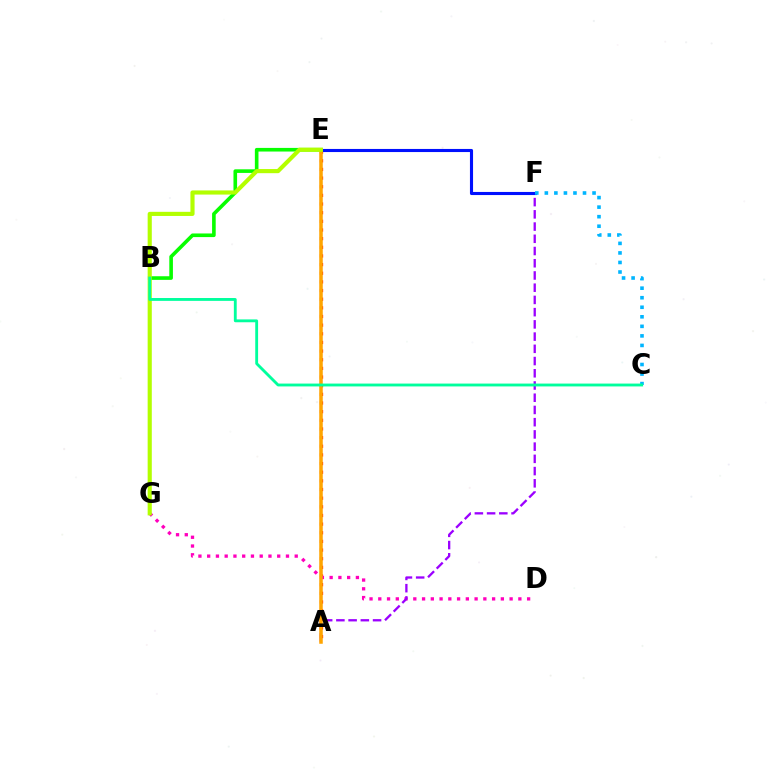{('A', 'E'): [{'color': '#ff0000', 'line_style': 'dotted', 'thickness': 2.35}, {'color': '#ffa500', 'line_style': 'solid', 'thickness': 2.53}], ('D', 'G'): [{'color': '#ff00bd', 'line_style': 'dotted', 'thickness': 2.38}], ('B', 'E'): [{'color': '#08ff00', 'line_style': 'solid', 'thickness': 2.61}], ('A', 'F'): [{'color': '#9b00ff', 'line_style': 'dashed', 'thickness': 1.66}], ('E', 'F'): [{'color': '#0010ff', 'line_style': 'solid', 'thickness': 2.23}], ('C', 'F'): [{'color': '#00b5ff', 'line_style': 'dotted', 'thickness': 2.59}], ('E', 'G'): [{'color': '#b3ff00', 'line_style': 'solid', 'thickness': 2.98}], ('B', 'C'): [{'color': '#00ff9d', 'line_style': 'solid', 'thickness': 2.05}]}